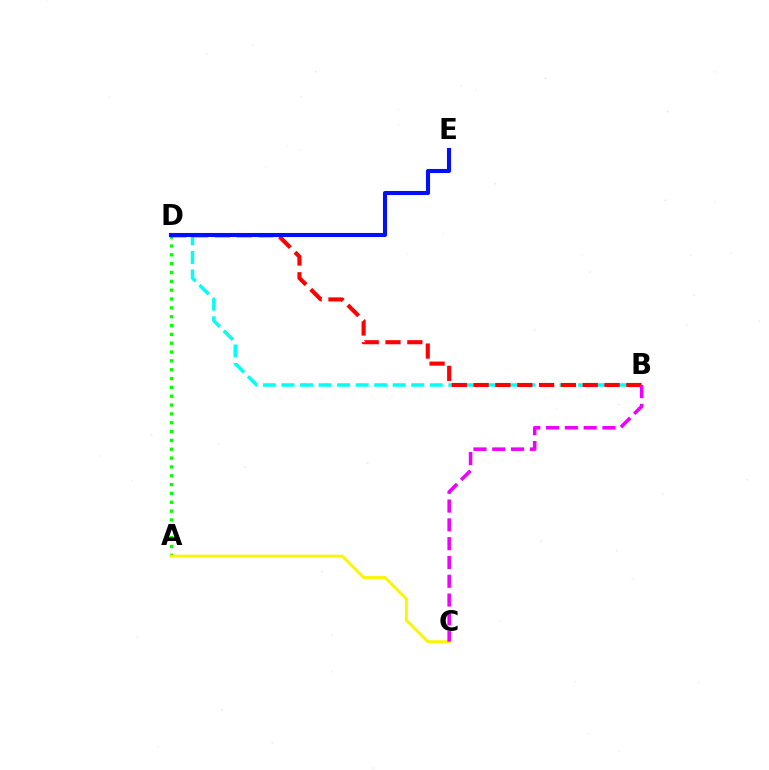{('A', 'D'): [{'color': '#08ff00', 'line_style': 'dotted', 'thickness': 2.4}], ('B', 'D'): [{'color': '#00fff6', 'line_style': 'dashed', 'thickness': 2.52}, {'color': '#ff0000', 'line_style': 'dashed', 'thickness': 2.96}], ('A', 'C'): [{'color': '#fcf500', 'line_style': 'solid', 'thickness': 2.06}], ('D', 'E'): [{'color': '#0010ff', 'line_style': 'solid', 'thickness': 2.94}], ('B', 'C'): [{'color': '#ee00ff', 'line_style': 'dashed', 'thickness': 2.55}]}